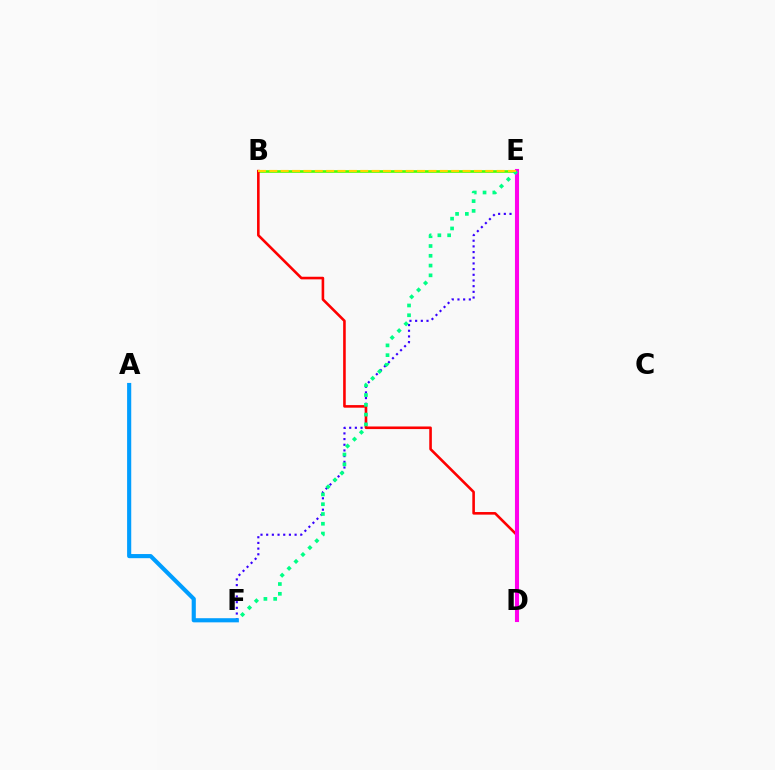{('E', 'F'): [{'color': '#3700ff', 'line_style': 'dotted', 'thickness': 1.54}, {'color': '#00ff86', 'line_style': 'dotted', 'thickness': 2.66}], ('B', 'E'): [{'color': '#4fff00', 'line_style': 'solid', 'thickness': 1.91}, {'color': '#ffd500', 'line_style': 'dashed', 'thickness': 1.54}], ('B', 'D'): [{'color': '#ff0000', 'line_style': 'solid', 'thickness': 1.87}], ('D', 'E'): [{'color': '#ff00ed', 'line_style': 'solid', 'thickness': 2.94}], ('A', 'F'): [{'color': '#009eff', 'line_style': 'solid', 'thickness': 2.98}]}